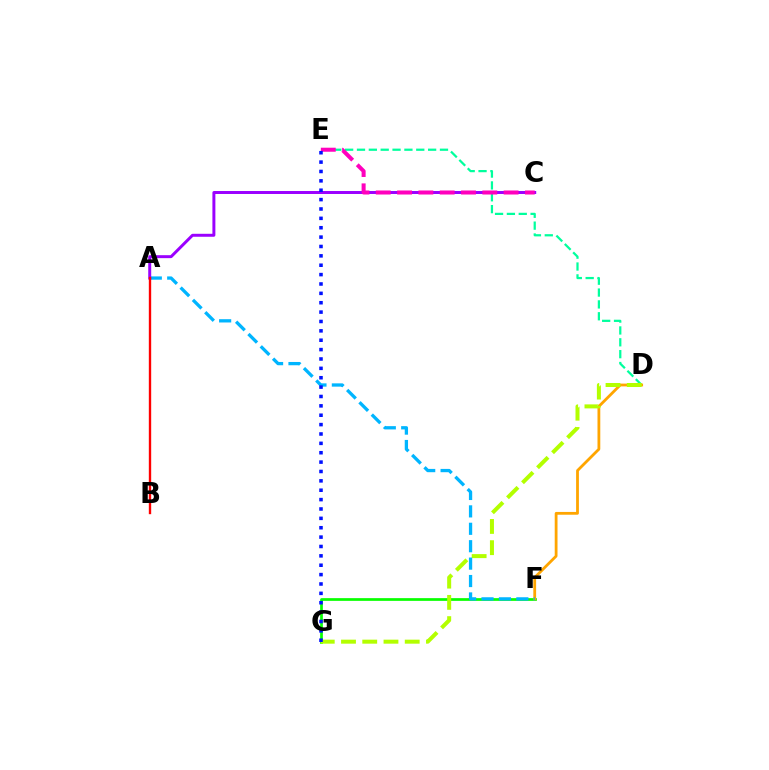{('F', 'G'): [{'color': '#08ff00', 'line_style': 'solid', 'thickness': 1.96}], ('D', 'E'): [{'color': '#00ff9d', 'line_style': 'dashed', 'thickness': 1.61}], ('D', 'F'): [{'color': '#ffa500', 'line_style': 'solid', 'thickness': 2.01}], ('D', 'G'): [{'color': '#b3ff00', 'line_style': 'dashed', 'thickness': 2.89}], ('A', 'F'): [{'color': '#00b5ff', 'line_style': 'dashed', 'thickness': 2.37}], ('A', 'C'): [{'color': '#9b00ff', 'line_style': 'solid', 'thickness': 2.14}], ('A', 'B'): [{'color': '#ff0000', 'line_style': 'solid', 'thickness': 1.7}], ('C', 'E'): [{'color': '#ff00bd', 'line_style': 'dashed', 'thickness': 2.89}], ('E', 'G'): [{'color': '#0010ff', 'line_style': 'dotted', 'thickness': 2.55}]}